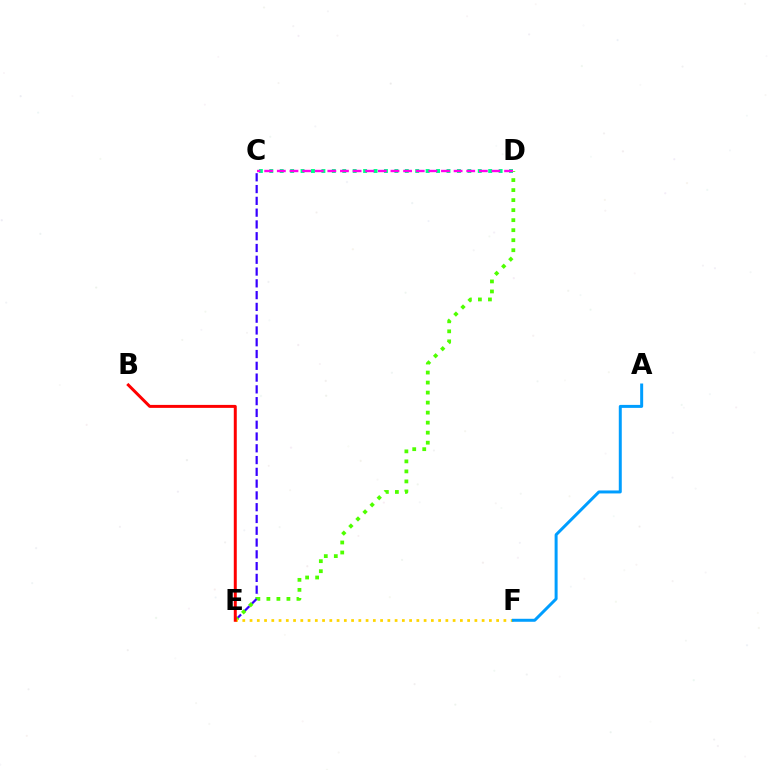{('C', 'E'): [{'color': '#3700ff', 'line_style': 'dashed', 'thickness': 1.6}], ('D', 'E'): [{'color': '#4fff00', 'line_style': 'dotted', 'thickness': 2.72}], ('E', 'F'): [{'color': '#ffd500', 'line_style': 'dotted', 'thickness': 1.97}], ('C', 'D'): [{'color': '#00ff86', 'line_style': 'dotted', 'thickness': 2.83}, {'color': '#ff00ed', 'line_style': 'dashed', 'thickness': 1.72}], ('A', 'F'): [{'color': '#009eff', 'line_style': 'solid', 'thickness': 2.15}], ('B', 'E'): [{'color': '#ff0000', 'line_style': 'solid', 'thickness': 2.14}]}